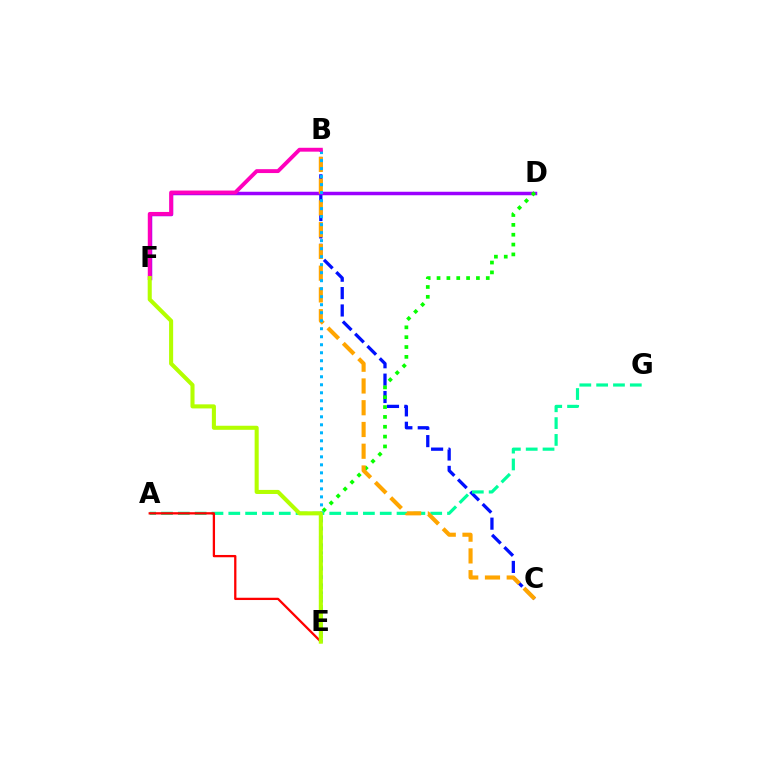{('B', 'C'): [{'color': '#0010ff', 'line_style': 'dashed', 'thickness': 2.36}, {'color': '#ffa500', 'line_style': 'dashed', 'thickness': 2.96}], ('A', 'G'): [{'color': '#00ff9d', 'line_style': 'dashed', 'thickness': 2.29}], ('D', 'F'): [{'color': '#9b00ff', 'line_style': 'solid', 'thickness': 2.51}], ('D', 'E'): [{'color': '#08ff00', 'line_style': 'dotted', 'thickness': 2.67}], ('A', 'E'): [{'color': '#ff0000', 'line_style': 'solid', 'thickness': 1.64}], ('B', 'E'): [{'color': '#00b5ff', 'line_style': 'dotted', 'thickness': 2.18}], ('B', 'F'): [{'color': '#ff00bd', 'line_style': 'solid', 'thickness': 2.8}], ('E', 'F'): [{'color': '#b3ff00', 'line_style': 'solid', 'thickness': 2.93}]}